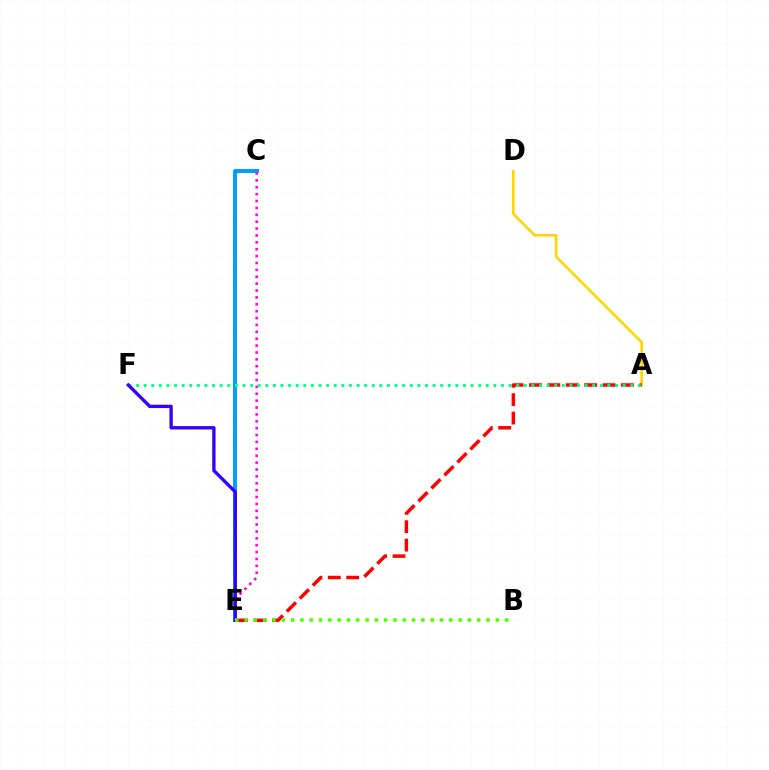{('C', 'E'): [{'color': '#009eff', 'line_style': 'solid', 'thickness': 2.84}, {'color': '#ff00ed', 'line_style': 'dotted', 'thickness': 1.87}], ('A', 'D'): [{'color': '#ffd500', 'line_style': 'solid', 'thickness': 1.85}], ('A', 'E'): [{'color': '#ff0000', 'line_style': 'dashed', 'thickness': 2.5}], ('A', 'F'): [{'color': '#00ff86', 'line_style': 'dotted', 'thickness': 2.07}], ('E', 'F'): [{'color': '#3700ff', 'line_style': 'solid', 'thickness': 2.42}], ('B', 'E'): [{'color': '#4fff00', 'line_style': 'dotted', 'thickness': 2.53}]}